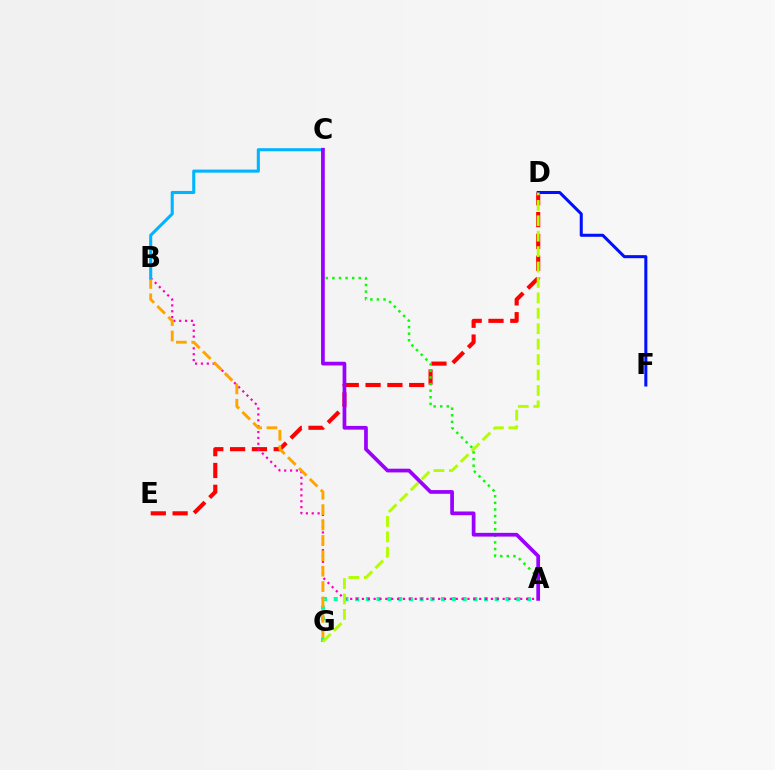{('D', 'E'): [{'color': '#ff0000', 'line_style': 'dashed', 'thickness': 2.96}], ('A', 'G'): [{'color': '#00ff9d', 'line_style': 'dotted', 'thickness': 2.92}], ('D', 'F'): [{'color': '#0010ff', 'line_style': 'solid', 'thickness': 2.19}], ('A', 'B'): [{'color': '#ff00bd', 'line_style': 'dotted', 'thickness': 1.59}], ('B', 'G'): [{'color': '#ffa500', 'line_style': 'dashed', 'thickness': 2.09}], ('D', 'G'): [{'color': '#b3ff00', 'line_style': 'dashed', 'thickness': 2.1}], ('A', 'C'): [{'color': '#08ff00', 'line_style': 'dotted', 'thickness': 1.79}, {'color': '#9b00ff', 'line_style': 'solid', 'thickness': 2.68}], ('B', 'C'): [{'color': '#00b5ff', 'line_style': 'solid', 'thickness': 2.22}]}